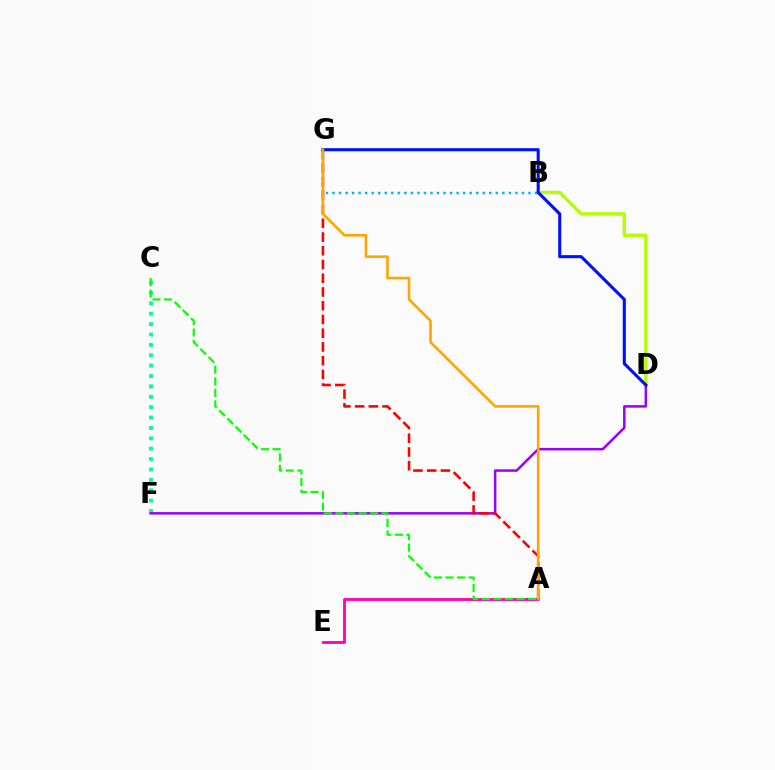{('C', 'F'): [{'color': '#00ff9d', 'line_style': 'dotted', 'thickness': 2.82}], ('B', 'D'): [{'color': '#b3ff00', 'line_style': 'solid', 'thickness': 2.45}], ('D', 'F'): [{'color': '#9b00ff', 'line_style': 'solid', 'thickness': 1.81}], ('A', 'E'): [{'color': '#ff00bd', 'line_style': 'solid', 'thickness': 2.05}], ('A', 'G'): [{'color': '#ff0000', 'line_style': 'dashed', 'thickness': 1.87}, {'color': '#ffa500', 'line_style': 'solid', 'thickness': 1.87}], ('B', 'G'): [{'color': '#00b5ff', 'line_style': 'dotted', 'thickness': 1.77}], ('D', 'G'): [{'color': '#0010ff', 'line_style': 'solid', 'thickness': 2.22}], ('A', 'C'): [{'color': '#08ff00', 'line_style': 'dashed', 'thickness': 1.57}]}